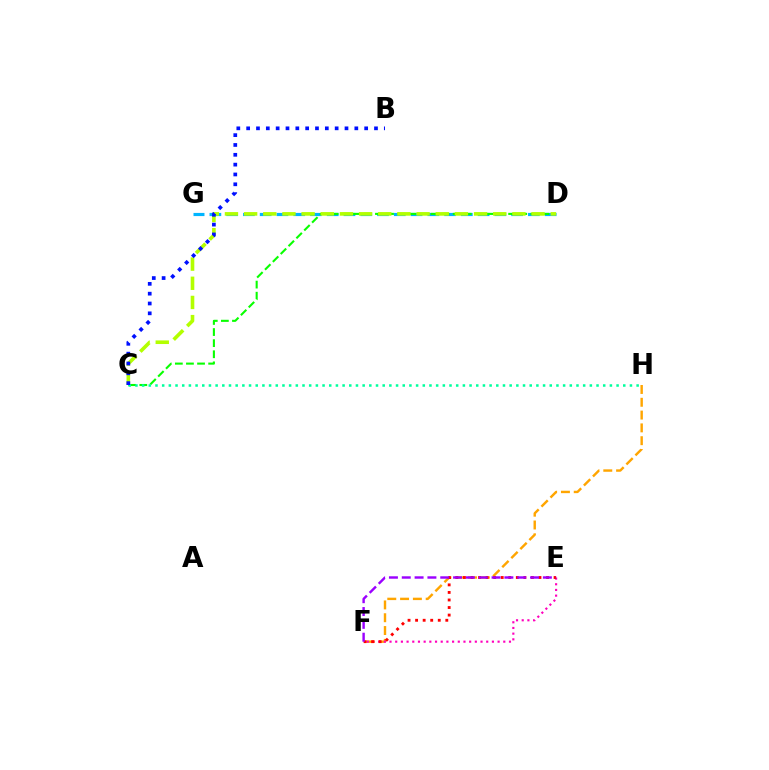{('F', 'H'): [{'color': '#ffa500', 'line_style': 'dashed', 'thickness': 1.74}], ('D', 'G'): [{'color': '#00b5ff', 'line_style': 'dashed', 'thickness': 2.28}], ('E', 'F'): [{'color': '#ff00bd', 'line_style': 'dotted', 'thickness': 1.55}, {'color': '#ff0000', 'line_style': 'dotted', 'thickness': 2.05}, {'color': '#9b00ff', 'line_style': 'dashed', 'thickness': 1.74}], ('C', 'D'): [{'color': '#08ff00', 'line_style': 'dashed', 'thickness': 1.51}, {'color': '#b3ff00', 'line_style': 'dashed', 'thickness': 2.6}], ('C', 'H'): [{'color': '#00ff9d', 'line_style': 'dotted', 'thickness': 1.82}], ('B', 'C'): [{'color': '#0010ff', 'line_style': 'dotted', 'thickness': 2.67}]}